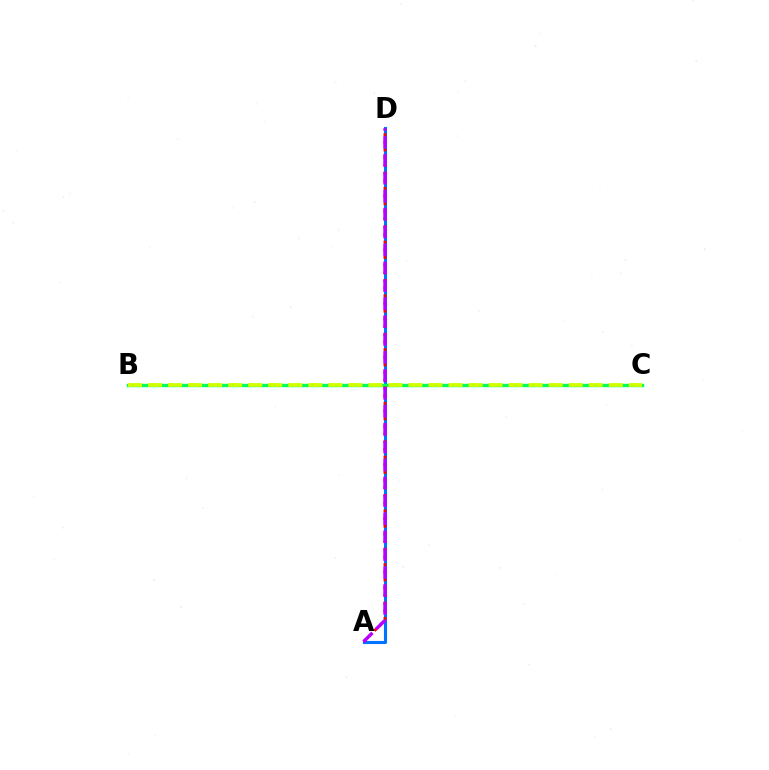{('A', 'D'): [{'color': '#0074ff', 'line_style': 'solid', 'thickness': 2.23}, {'color': '#ff0000', 'line_style': 'dotted', 'thickness': 2.09}, {'color': '#b900ff', 'line_style': 'dashed', 'thickness': 2.44}], ('B', 'C'): [{'color': '#00ff5c', 'line_style': 'solid', 'thickness': 2.45}, {'color': '#d1ff00', 'line_style': 'dashed', 'thickness': 2.72}]}